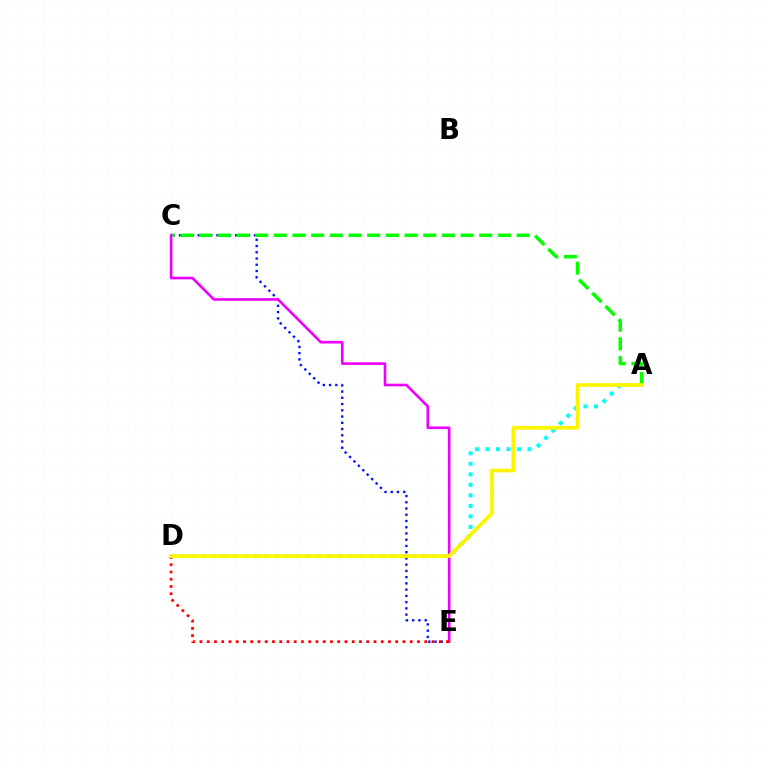{('C', 'E'): [{'color': '#0010ff', 'line_style': 'dotted', 'thickness': 1.7}, {'color': '#ee00ff', 'line_style': 'solid', 'thickness': 1.89}], ('A', 'D'): [{'color': '#00fff6', 'line_style': 'dotted', 'thickness': 2.86}, {'color': '#fcf500', 'line_style': 'solid', 'thickness': 2.68}], ('A', 'C'): [{'color': '#08ff00', 'line_style': 'dashed', 'thickness': 2.54}], ('D', 'E'): [{'color': '#ff0000', 'line_style': 'dotted', 'thickness': 1.97}]}